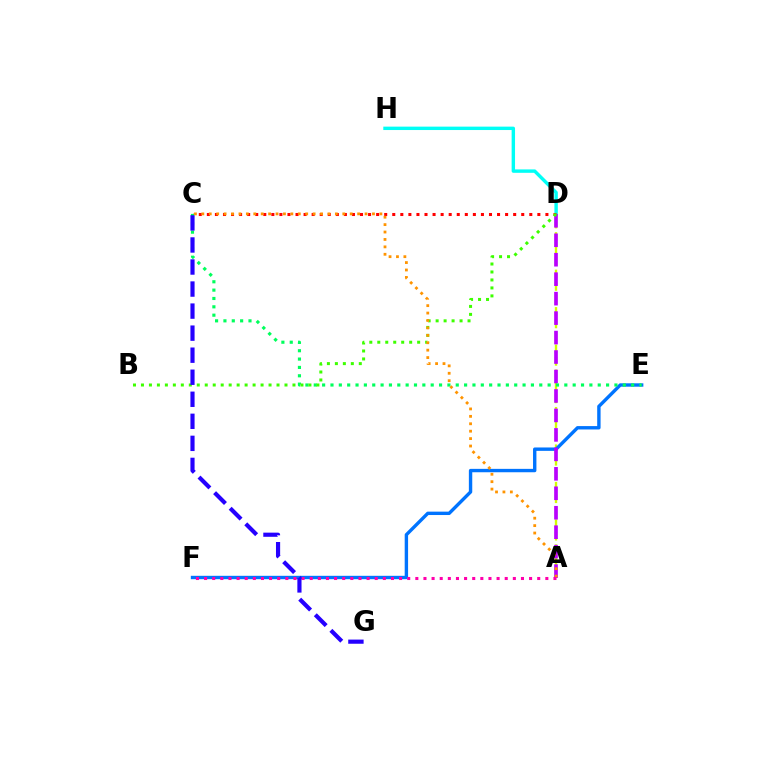{('D', 'H'): [{'color': '#00fff6', 'line_style': 'solid', 'thickness': 2.45}], ('A', 'D'): [{'color': '#d1ff00', 'line_style': 'dashed', 'thickness': 1.7}, {'color': '#b900ff', 'line_style': 'dashed', 'thickness': 2.64}], ('E', 'F'): [{'color': '#0074ff', 'line_style': 'solid', 'thickness': 2.44}], ('C', 'D'): [{'color': '#ff0000', 'line_style': 'dotted', 'thickness': 2.19}], ('C', 'E'): [{'color': '#00ff5c', 'line_style': 'dotted', 'thickness': 2.27}], ('B', 'D'): [{'color': '#3dff00', 'line_style': 'dotted', 'thickness': 2.17}], ('A', 'C'): [{'color': '#ff9400', 'line_style': 'dotted', 'thickness': 2.02}], ('A', 'F'): [{'color': '#ff00ac', 'line_style': 'dotted', 'thickness': 2.21}], ('C', 'G'): [{'color': '#2500ff', 'line_style': 'dashed', 'thickness': 2.99}]}